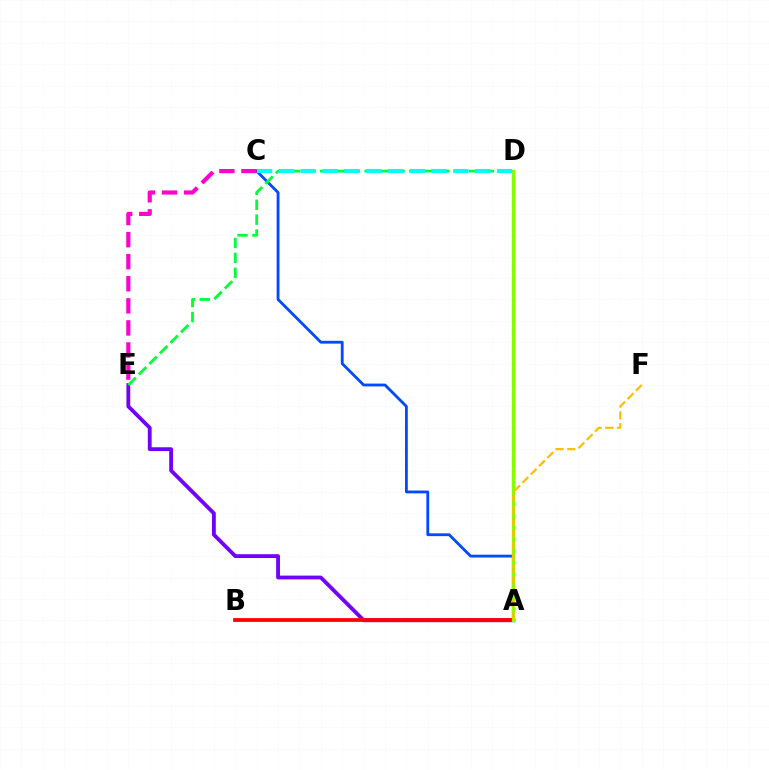{('A', 'E'): [{'color': '#7200ff', 'line_style': 'solid', 'thickness': 2.75}], ('A', 'C'): [{'color': '#004bff', 'line_style': 'solid', 'thickness': 2.04}], ('C', 'E'): [{'color': '#ff00cf', 'line_style': 'dashed', 'thickness': 3.0}], ('D', 'E'): [{'color': '#00ff39', 'line_style': 'dashed', 'thickness': 2.02}], ('A', 'B'): [{'color': '#ff0000', 'line_style': 'solid', 'thickness': 2.71}], ('A', 'D'): [{'color': '#84ff00', 'line_style': 'solid', 'thickness': 2.41}], ('C', 'D'): [{'color': '#00fff6', 'line_style': 'dashed', 'thickness': 2.96}], ('A', 'F'): [{'color': '#ffbd00', 'line_style': 'dashed', 'thickness': 1.59}]}